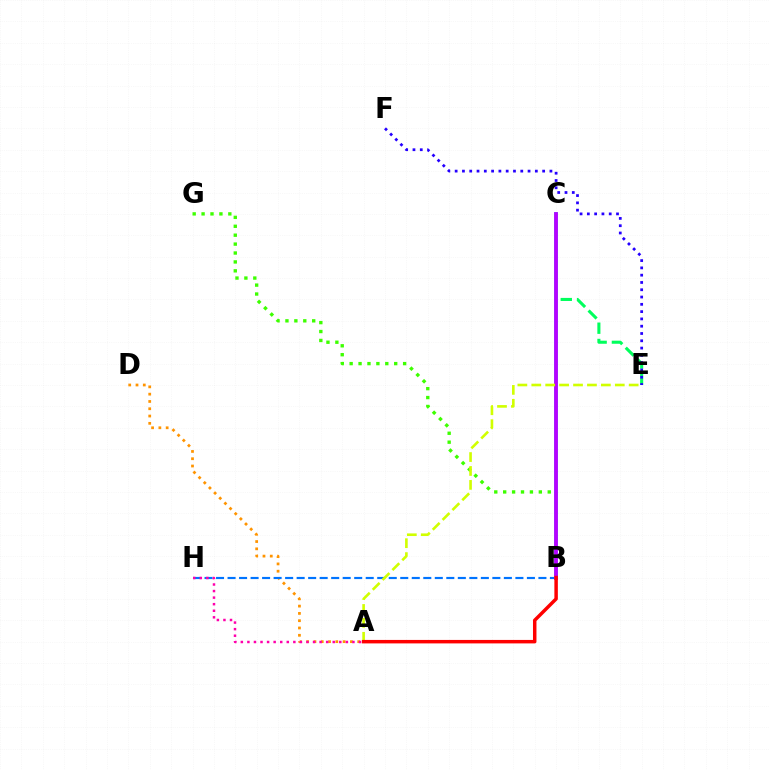{('A', 'D'): [{'color': '#ff9400', 'line_style': 'dotted', 'thickness': 1.98}], ('C', 'E'): [{'color': '#00ff5c', 'line_style': 'dashed', 'thickness': 2.21}], ('B', 'G'): [{'color': '#3dff00', 'line_style': 'dotted', 'thickness': 2.42}], ('B', 'C'): [{'color': '#00fff6', 'line_style': 'solid', 'thickness': 2.7}, {'color': '#b900ff', 'line_style': 'solid', 'thickness': 2.73}], ('B', 'H'): [{'color': '#0074ff', 'line_style': 'dashed', 'thickness': 1.56}], ('A', 'H'): [{'color': '#ff00ac', 'line_style': 'dotted', 'thickness': 1.78}], ('E', 'F'): [{'color': '#2500ff', 'line_style': 'dotted', 'thickness': 1.98}], ('A', 'E'): [{'color': '#d1ff00', 'line_style': 'dashed', 'thickness': 1.89}], ('A', 'B'): [{'color': '#ff0000', 'line_style': 'solid', 'thickness': 2.5}]}